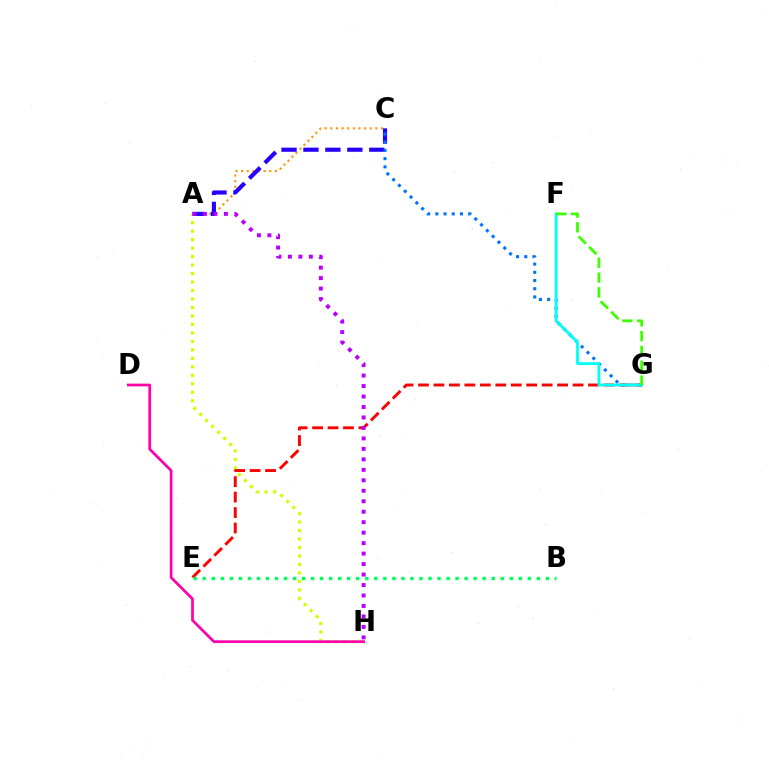{('A', 'C'): [{'color': '#ff9400', 'line_style': 'dotted', 'thickness': 1.53}, {'color': '#2500ff', 'line_style': 'dashed', 'thickness': 2.98}], ('A', 'H'): [{'color': '#d1ff00', 'line_style': 'dotted', 'thickness': 2.3}, {'color': '#b900ff', 'line_style': 'dotted', 'thickness': 2.85}], ('E', 'G'): [{'color': '#ff0000', 'line_style': 'dashed', 'thickness': 2.1}], ('C', 'G'): [{'color': '#0074ff', 'line_style': 'dotted', 'thickness': 2.23}], ('D', 'H'): [{'color': '#ff00ac', 'line_style': 'solid', 'thickness': 1.95}], ('F', 'G'): [{'color': '#00fff6', 'line_style': 'solid', 'thickness': 2.03}, {'color': '#3dff00', 'line_style': 'dashed', 'thickness': 2.01}], ('B', 'E'): [{'color': '#00ff5c', 'line_style': 'dotted', 'thickness': 2.45}]}